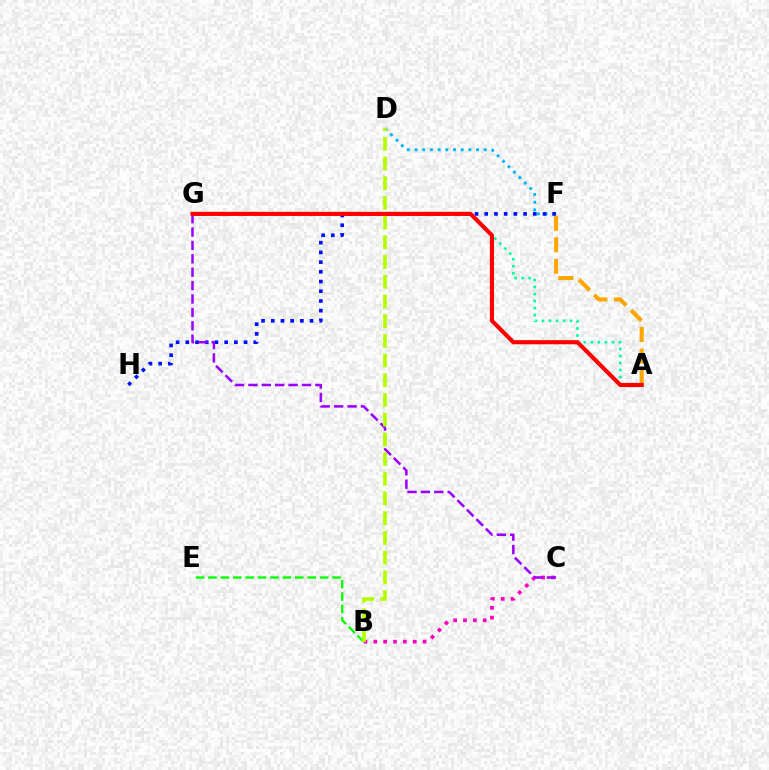{('A', 'G'): [{'color': '#00ff9d', 'line_style': 'dotted', 'thickness': 1.91}, {'color': '#ff0000', 'line_style': 'solid', 'thickness': 2.96}], ('D', 'F'): [{'color': '#00b5ff', 'line_style': 'dotted', 'thickness': 2.09}], ('B', 'C'): [{'color': '#ff00bd', 'line_style': 'dotted', 'thickness': 2.68}], ('A', 'F'): [{'color': '#ffa500', 'line_style': 'dashed', 'thickness': 2.92}], ('F', 'H'): [{'color': '#0010ff', 'line_style': 'dotted', 'thickness': 2.64}], ('B', 'E'): [{'color': '#08ff00', 'line_style': 'dashed', 'thickness': 1.68}], ('C', 'G'): [{'color': '#9b00ff', 'line_style': 'dashed', 'thickness': 1.82}], ('B', 'D'): [{'color': '#b3ff00', 'line_style': 'dashed', 'thickness': 2.68}]}